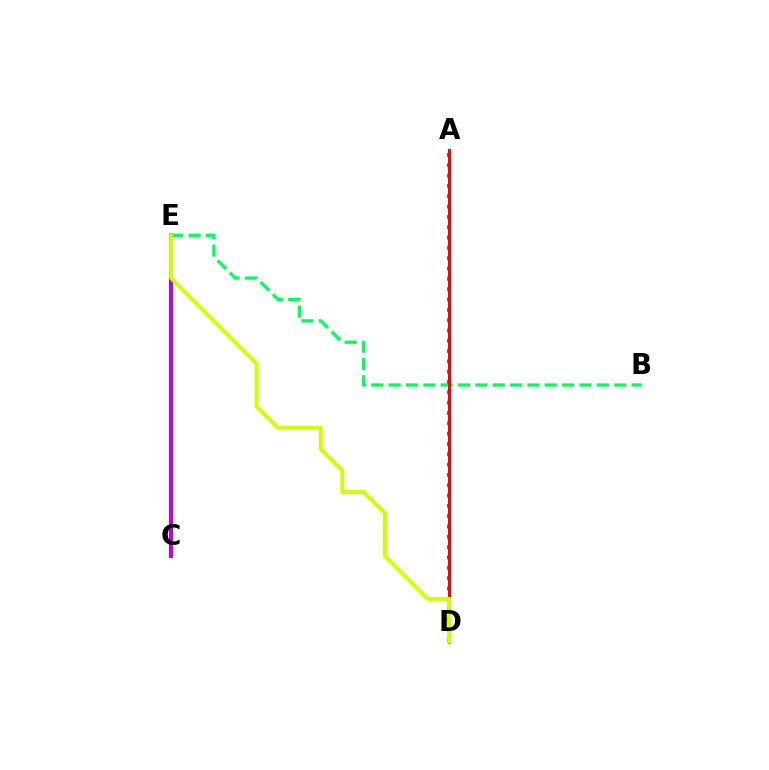{('A', 'D'): [{'color': '#0074ff', 'line_style': 'dotted', 'thickness': 2.8}, {'color': '#ff0000', 'line_style': 'solid', 'thickness': 2.2}], ('B', 'E'): [{'color': '#00ff5c', 'line_style': 'dashed', 'thickness': 2.36}], ('C', 'E'): [{'color': '#b900ff', 'line_style': 'solid', 'thickness': 2.87}], ('D', 'E'): [{'color': '#d1ff00', 'line_style': 'solid', 'thickness': 2.83}]}